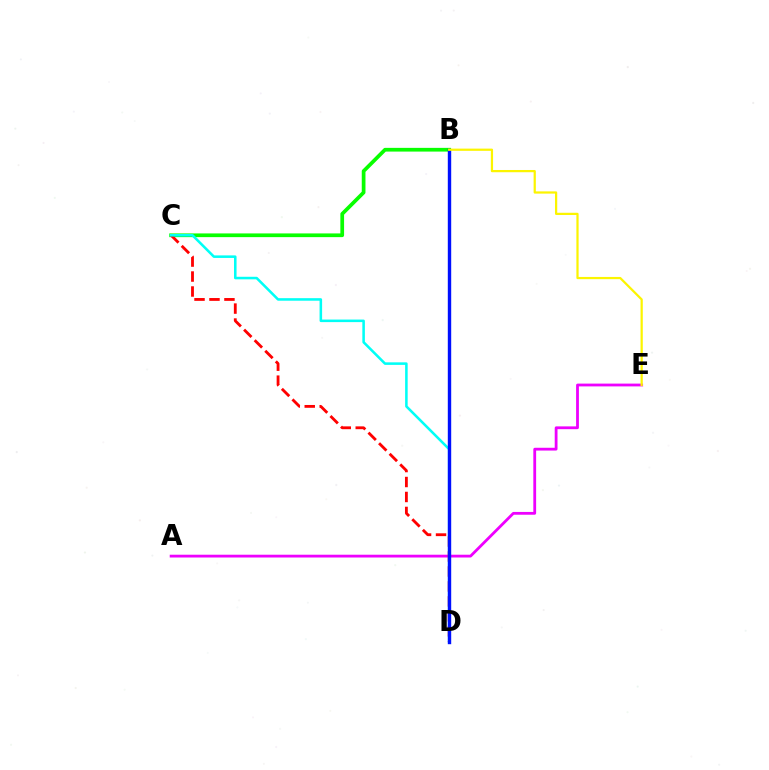{('A', 'E'): [{'color': '#ee00ff', 'line_style': 'solid', 'thickness': 2.01}], ('B', 'C'): [{'color': '#08ff00', 'line_style': 'solid', 'thickness': 2.68}], ('C', 'D'): [{'color': '#ff0000', 'line_style': 'dashed', 'thickness': 2.03}, {'color': '#00fff6', 'line_style': 'solid', 'thickness': 1.84}], ('B', 'D'): [{'color': '#0010ff', 'line_style': 'solid', 'thickness': 2.45}], ('B', 'E'): [{'color': '#fcf500', 'line_style': 'solid', 'thickness': 1.6}]}